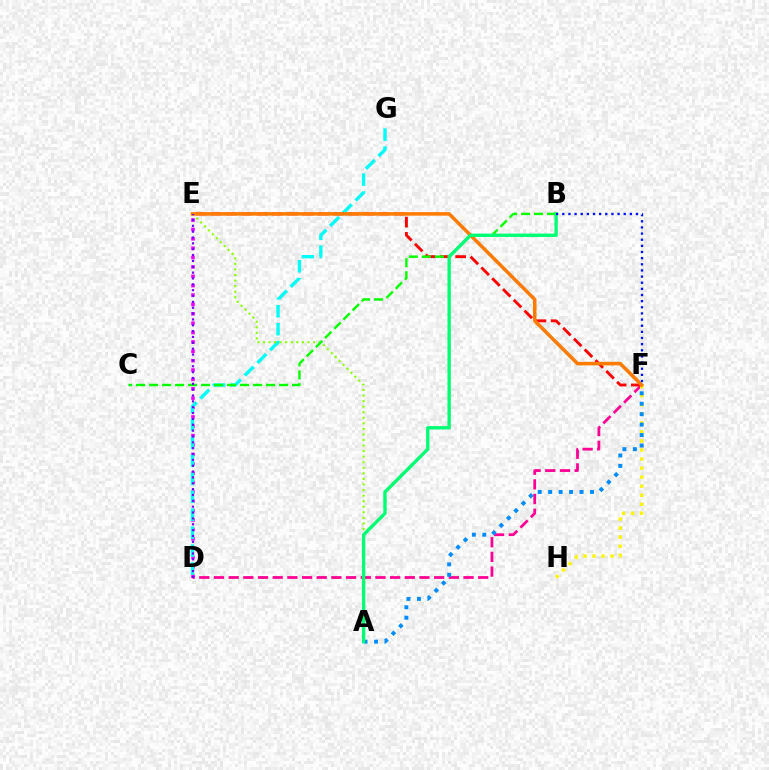{('D', 'F'): [{'color': '#ff0094', 'line_style': 'dashed', 'thickness': 1.99}], ('E', 'F'): [{'color': '#ff0000', 'line_style': 'dashed', 'thickness': 2.07}, {'color': '#ff7c00', 'line_style': 'solid', 'thickness': 2.56}], ('D', 'E'): [{'color': '#ee00ff', 'line_style': 'dotted', 'thickness': 2.55}, {'color': '#7200ff', 'line_style': 'dotted', 'thickness': 1.59}], ('D', 'G'): [{'color': '#00fff6', 'line_style': 'dashed', 'thickness': 2.44}], ('F', 'H'): [{'color': '#fcf500', 'line_style': 'dotted', 'thickness': 2.46}], ('A', 'E'): [{'color': '#84ff00', 'line_style': 'dotted', 'thickness': 1.51}], ('A', 'F'): [{'color': '#008cff', 'line_style': 'dotted', 'thickness': 2.84}], ('B', 'C'): [{'color': '#08ff00', 'line_style': 'dashed', 'thickness': 1.77}], ('A', 'B'): [{'color': '#00ff74', 'line_style': 'solid', 'thickness': 2.42}], ('B', 'F'): [{'color': '#0010ff', 'line_style': 'dotted', 'thickness': 1.67}]}